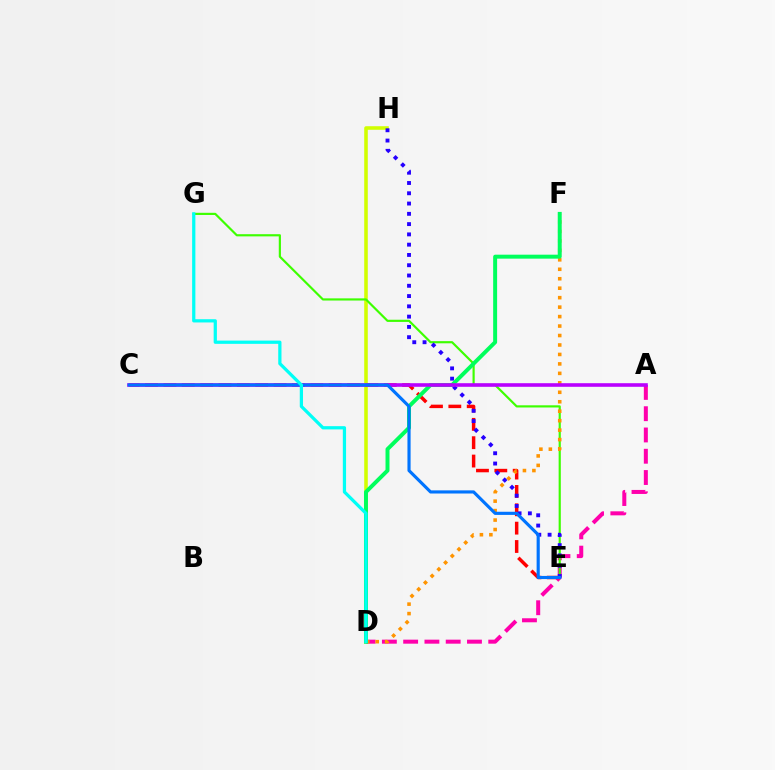{('D', 'H'): [{'color': '#d1ff00', 'line_style': 'solid', 'thickness': 2.56}], ('A', 'D'): [{'color': '#ff00ac', 'line_style': 'dashed', 'thickness': 2.89}], ('C', 'E'): [{'color': '#ff0000', 'line_style': 'dashed', 'thickness': 2.49}, {'color': '#0074ff', 'line_style': 'solid', 'thickness': 2.27}], ('E', 'G'): [{'color': '#3dff00', 'line_style': 'solid', 'thickness': 1.56}], ('E', 'H'): [{'color': '#2500ff', 'line_style': 'dotted', 'thickness': 2.79}], ('D', 'F'): [{'color': '#ff9400', 'line_style': 'dotted', 'thickness': 2.57}, {'color': '#00ff5c', 'line_style': 'solid', 'thickness': 2.85}], ('A', 'C'): [{'color': '#b900ff', 'line_style': 'solid', 'thickness': 2.59}], ('D', 'G'): [{'color': '#00fff6', 'line_style': 'solid', 'thickness': 2.33}]}